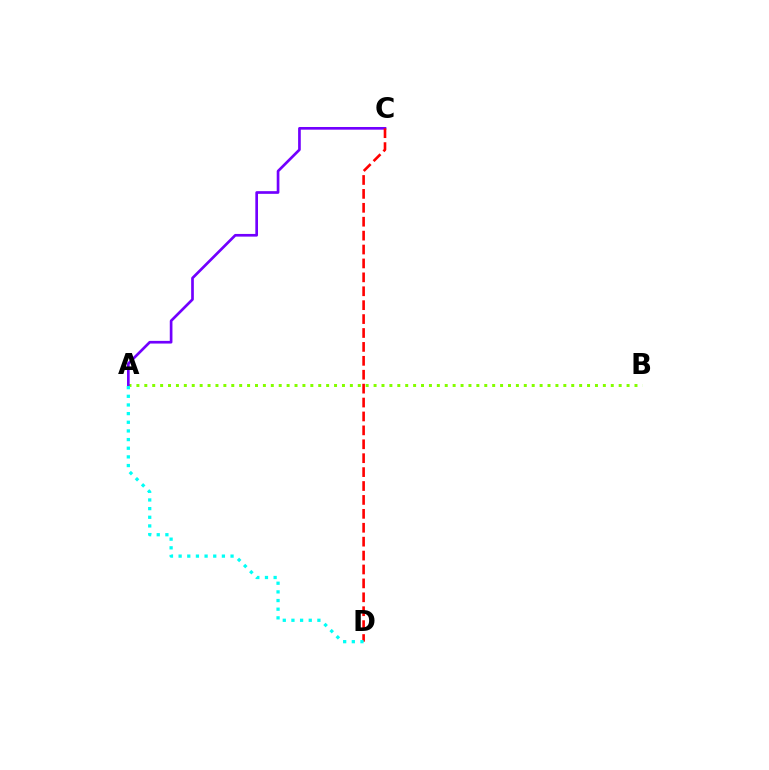{('A', 'B'): [{'color': '#84ff00', 'line_style': 'dotted', 'thickness': 2.15}], ('A', 'C'): [{'color': '#7200ff', 'line_style': 'solid', 'thickness': 1.93}], ('C', 'D'): [{'color': '#ff0000', 'line_style': 'dashed', 'thickness': 1.89}], ('A', 'D'): [{'color': '#00fff6', 'line_style': 'dotted', 'thickness': 2.35}]}